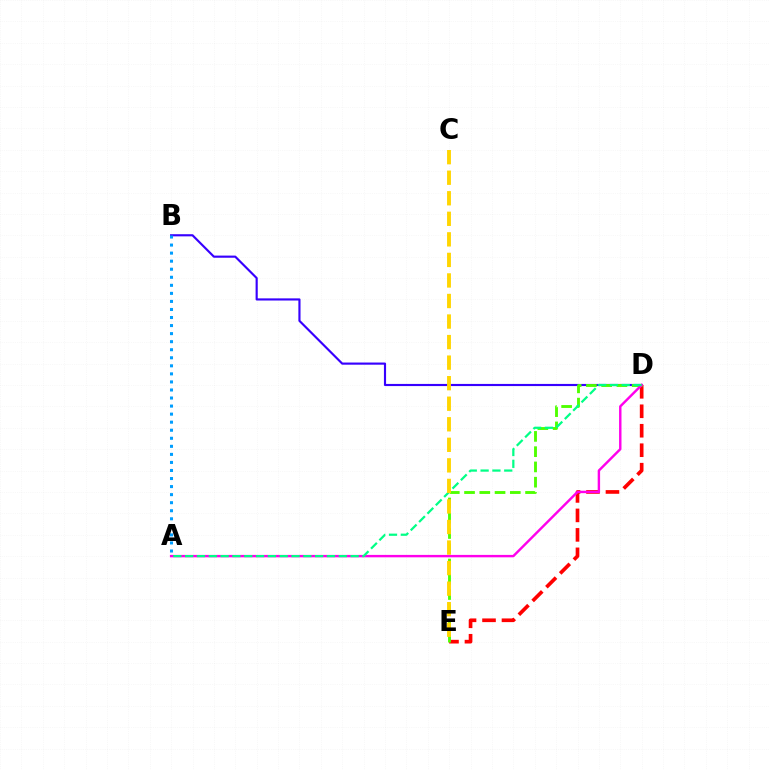{('B', 'D'): [{'color': '#3700ff', 'line_style': 'solid', 'thickness': 1.55}], ('D', 'E'): [{'color': '#ff0000', 'line_style': 'dashed', 'thickness': 2.65}, {'color': '#4fff00', 'line_style': 'dashed', 'thickness': 2.07}], ('A', 'B'): [{'color': '#009eff', 'line_style': 'dotted', 'thickness': 2.19}], ('A', 'D'): [{'color': '#ff00ed', 'line_style': 'solid', 'thickness': 1.74}, {'color': '#00ff86', 'line_style': 'dashed', 'thickness': 1.61}], ('C', 'E'): [{'color': '#ffd500', 'line_style': 'dashed', 'thickness': 2.79}]}